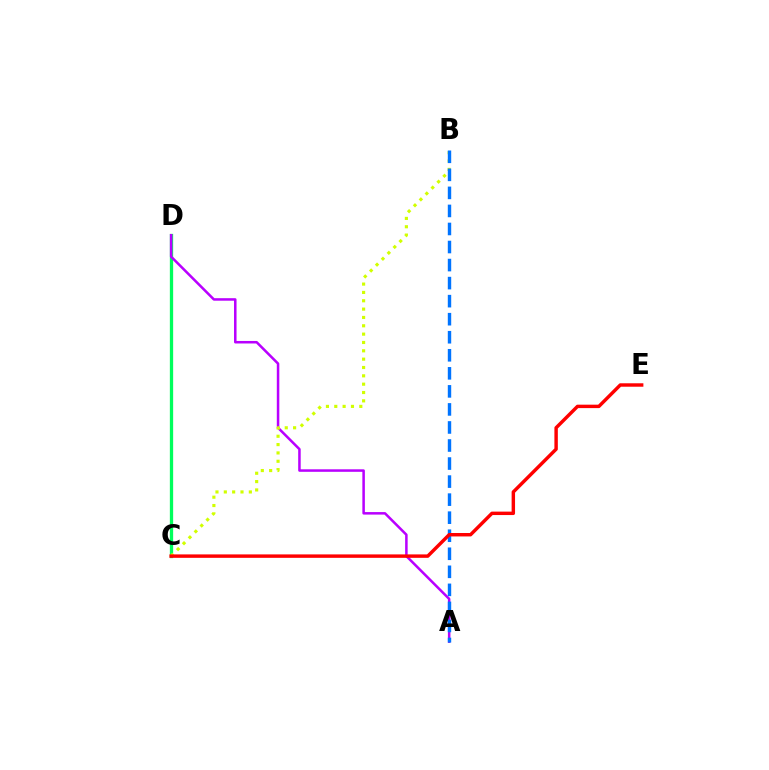{('C', 'D'): [{'color': '#00ff5c', 'line_style': 'solid', 'thickness': 2.37}], ('A', 'D'): [{'color': '#b900ff', 'line_style': 'solid', 'thickness': 1.81}], ('B', 'C'): [{'color': '#d1ff00', 'line_style': 'dotted', 'thickness': 2.27}], ('A', 'B'): [{'color': '#0074ff', 'line_style': 'dashed', 'thickness': 2.45}], ('C', 'E'): [{'color': '#ff0000', 'line_style': 'solid', 'thickness': 2.47}]}